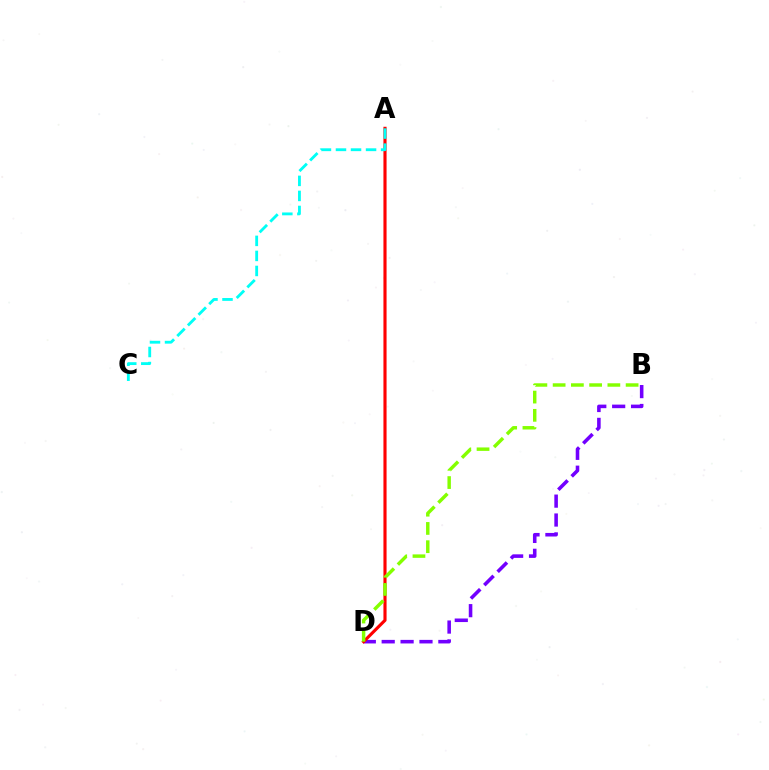{('B', 'D'): [{'color': '#7200ff', 'line_style': 'dashed', 'thickness': 2.57}, {'color': '#84ff00', 'line_style': 'dashed', 'thickness': 2.48}], ('A', 'D'): [{'color': '#ff0000', 'line_style': 'solid', 'thickness': 2.25}], ('A', 'C'): [{'color': '#00fff6', 'line_style': 'dashed', 'thickness': 2.04}]}